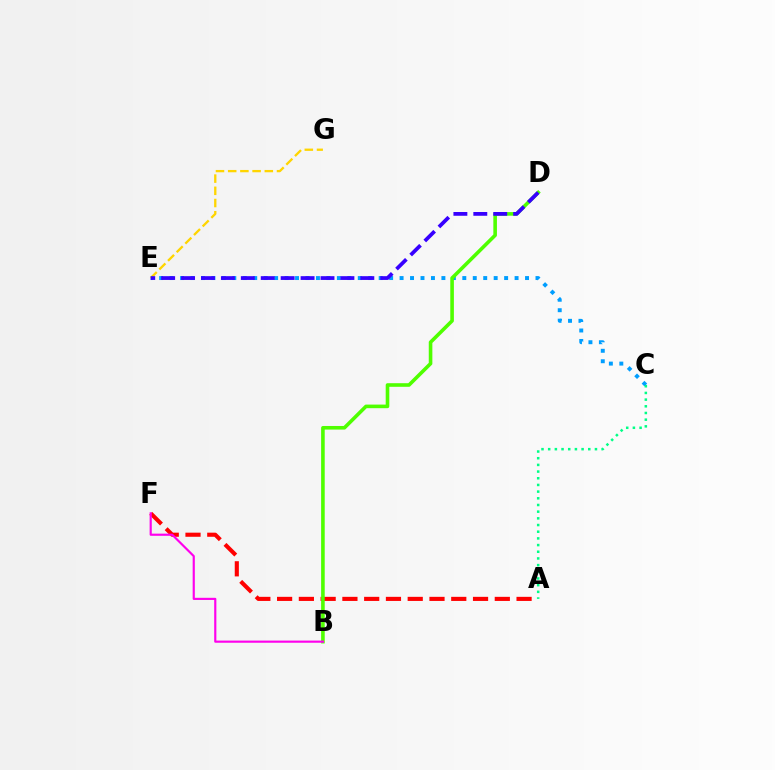{('C', 'E'): [{'color': '#009eff', 'line_style': 'dotted', 'thickness': 2.84}], ('E', 'G'): [{'color': '#ffd500', 'line_style': 'dashed', 'thickness': 1.66}], ('A', 'C'): [{'color': '#00ff86', 'line_style': 'dotted', 'thickness': 1.82}], ('A', 'F'): [{'color': '#ff0000', 'line_style': 'dashed', 'thickness': 2.96}], ('B', 'D'): [{'color': '#4fff00', 'line_style': 'solid', 'thickness': 2.59}], ('B', 'F'): [{'color': '#ff00ed', 'line_style': 'solid', 'thickness': 1.56}], ('D', 'E'): [{'color': '#3700ff', 'line_style': 'dashed', 'thickness': 2.71}]}